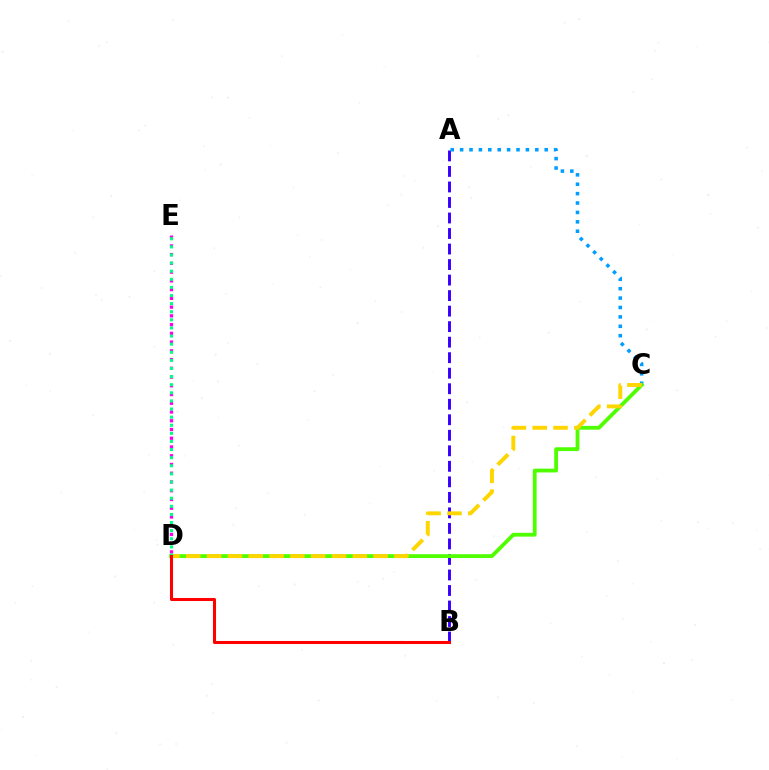{('D', 'E'): [{'color': '#ff00ed', 'line_style': 'dotted', 'thickness': 2.38}, {'color': '#00ff86', 'line_style': 'dotted', 'thickness': 2.2}], ('A', 'B'): [{'color': '#3700ff', 'line_style': 'dashed', 'thickness': 2.11}], ('A', 'C'): [{'color': '#009eff', 'line_style': 'dotted', 'thickness': 2.55}], ('C', 'D'): [{'color': '#4fff00', 'line_style': 'solid', 'thickness': 2.74}, {'color': '#ffd500', 'line_style': 'dashed', 'thickness': 2.83}], ('B', 'D'): [{'color': '#ff0000', 'line_style': 'solid', 'thickness': 2.19}]}